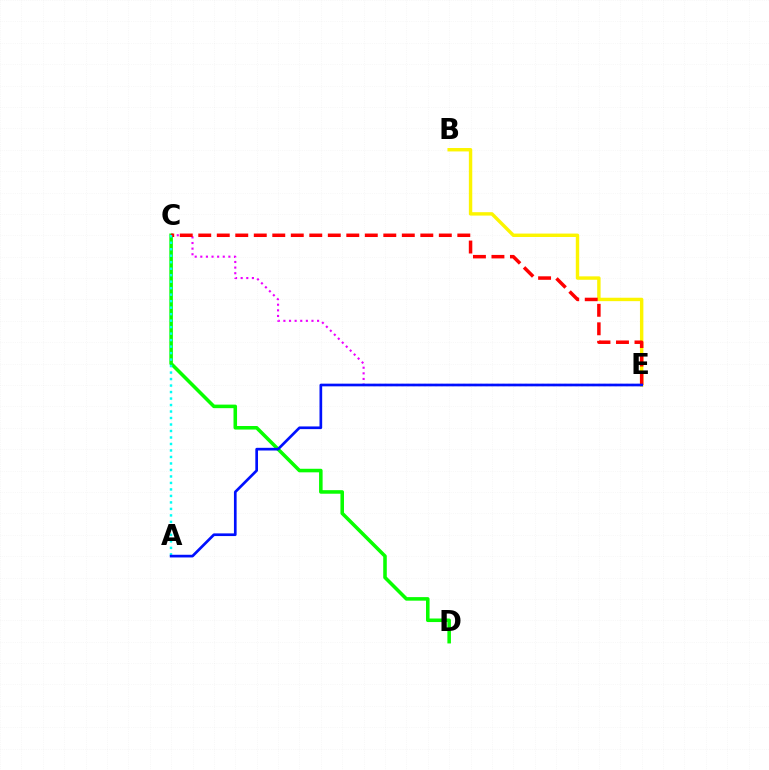{('B', 'E'): [{'color': '#fcf500', 'line_style': 'solid', 'thickness': 2.46}], ('C', 'D'): [{'color': '#08ff00', 'line_style': 'solid', 'thickness': 2.56}], ('C', 'E'): [{'color': '#ee00ff', 'line_style': 'dotted', 'thickness': 1.53}, {'color': '#ff0000', 'line_style': 'dashed', 'thickness': 2.51}], ('A', 'C'): [{'color': '#00fff6', 'line_style': 'dotted', 'thickness': 1.76}], ('A', 'E'): [{'color': '#0010ff', 'line_style': 'solid', 'thickness': 1.93}]}